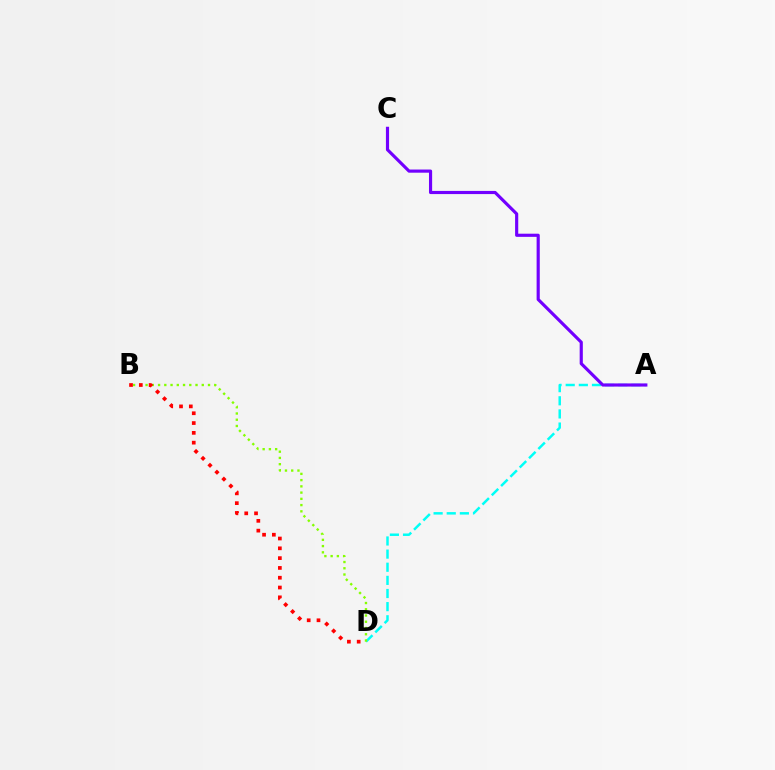{('A', 'D'): [{'color': '#00fff6', 'line_style': 'dashed', 'thickness': 1.78}], ('A', 'C'): [{'color': '#7200ff', 'line_style': 'solid', 'thickness': 2.27}], ('B', 'D'): [{'color': '#84ff00', 'line_style': 'dotted', 'thickness': 1.7}, {'color': '#ff0000', 'line_style': 'dotted', 'thickness': 2.66}]}